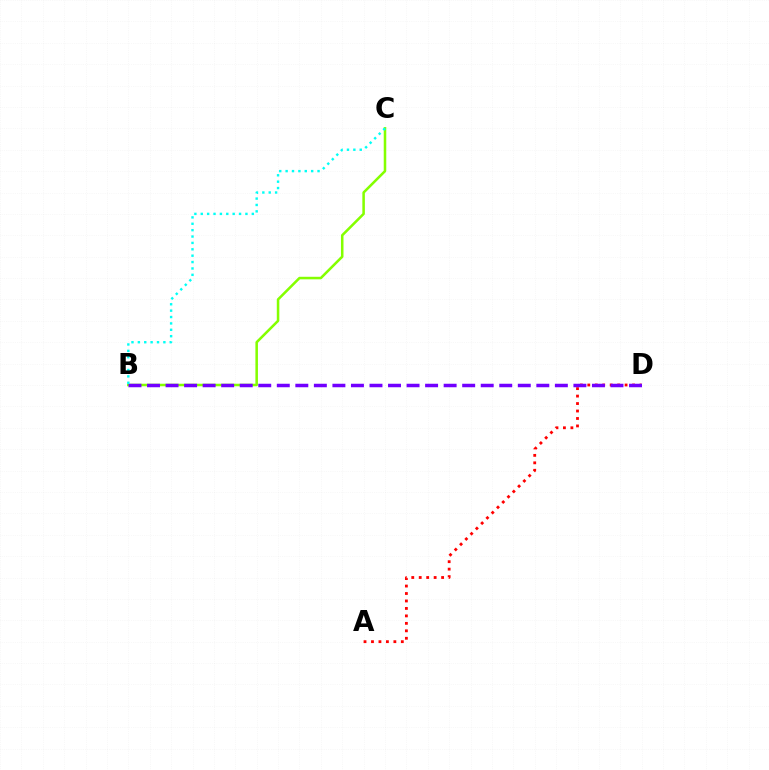{('A', 'D'): [{'color': '#ff0000', 'line_style': 'dotted', 'thickness': 2.03}], ('B', 'C'): [{'color': '#84ff00', 'line_style': 'solid', 'thickness': 1.83}, {'color': '#00fff6', 'line_style': 'dotted', 'thickness': 1.73}], ('B', 'D'): [{'color': '#7200ff', 'line_style': 'dashed', 'thickness': 2.52}]}